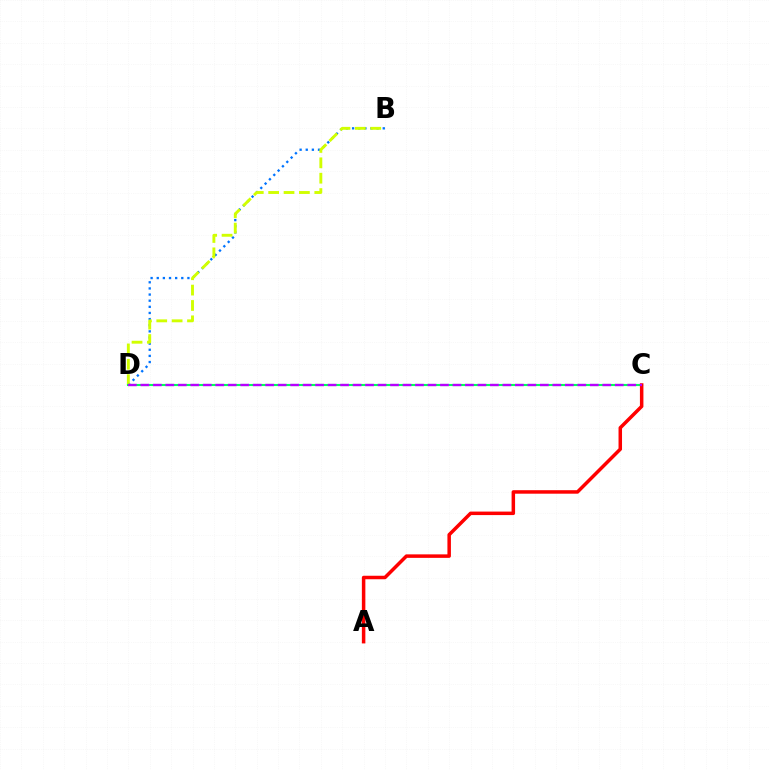{('B', 'D'): [{'color': '#0074ff', 'line_style': 'dotted', 'thickness': 1.67}, {'color': '#d1ff00', 'line_style': 'dashed', 'thickness': 2.09}], ('C', 'D'): [{'color': '#00ff5c', 'line_style': 'solid', 'thickness': 1.52}, {'color': '#b900ff', 'line_style': 'dashed', 'thickness': 1.7}], ('A', 'C'): [{'color': '#ff0000', 'line_style': 'solid', 'thickness': 2.52}]}